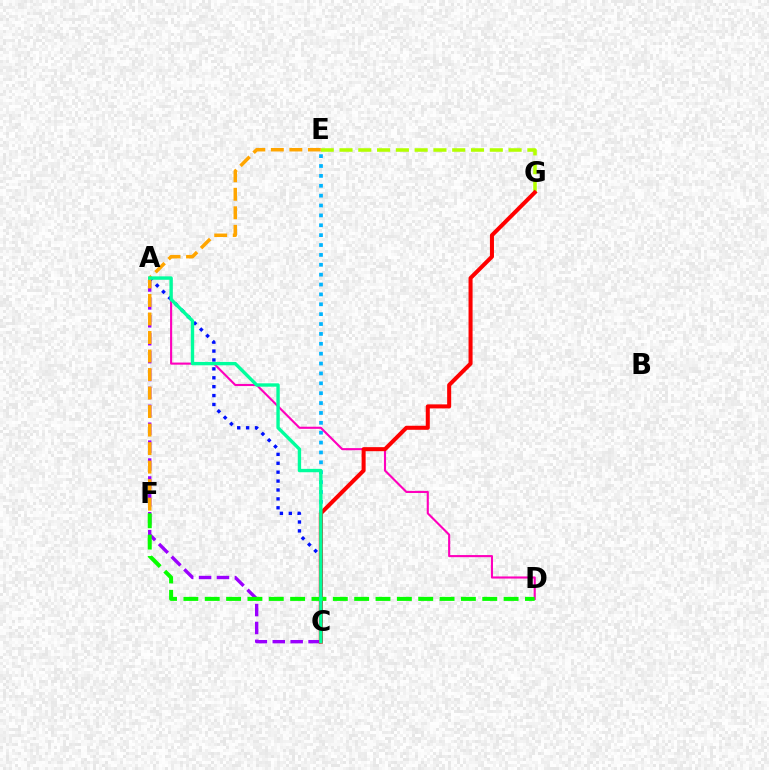{('A', 'C'): [{'color': '#9b00ff', 'line_style': 'dashed', 'thickness': 2.43}, {'color': '#0010ff', 'line_style': 'dotted', 'thickness': 2.42}, {'color': '#00ff9d', 'line_style': 'solid', 'thickness': 2.43}], ('C', 'E'): [{'color': '#00b5ff', 'line_style': 'dotted', 'thickness': 2.68}], ('A', 'D'): [{'color': '#ff00bd', 'line_style': 'solid', 'thickness': 1.52}], ('E', 'F'): [{'color': '#ffa500', 'line_style': 'dashed', 'thickness': 2.52}], ('E', 'G'): [{'color': '#b3ff00', 'line_style': 'dashed', 'thickness': 2.55}], ('C', 'G'): [{'color': '#ff0000', 'line_style': 'solid', 'thickness': 2.91}], ('D', 'F'): [{'color': '#08ff00', 'line_style': 'dashed', 'thickness': 2.9}]}